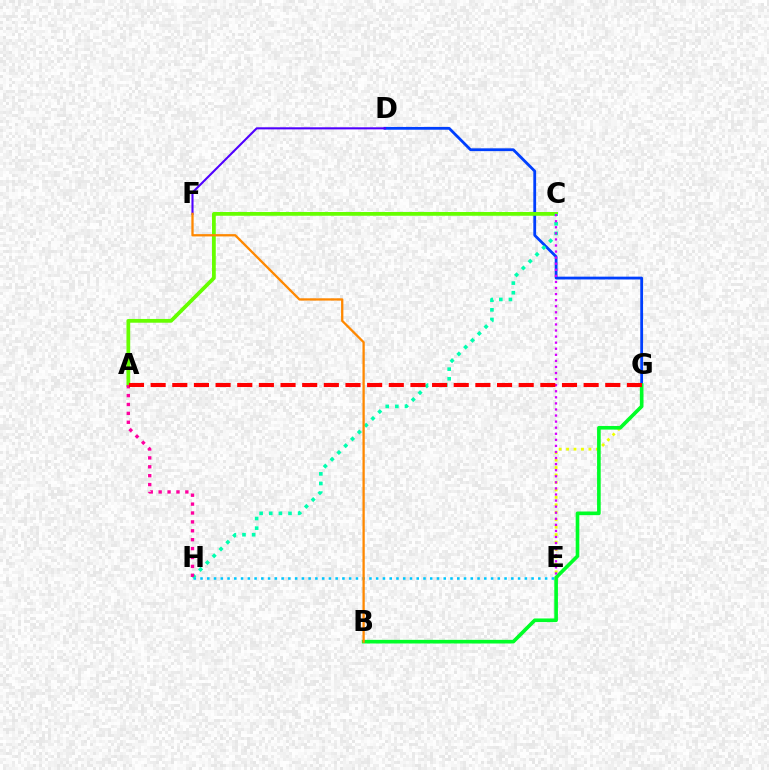{('D', 'G'): [{'color': '#003fff', 'line_style': 'solid', 'thickness': 2.01}], ('E', 'G'): [{'color': '#eeff00', 'line_style': 'dotted', 'thickness': 2.03}], ('B', 'G'): [{'color': '#00ff27', 'line_style': 'solid', 'thickness': 2.62}], ('E', 'H'): [{'color': '#00c7ff', 'line_style': 'dotted', 'thickness': 1.84}], ('D', 'F'): [{'color': '#4f00ff', 'line_style': 'solid', 'thickness': 1.51}], ('A', 'C'): [{'color': '#66ff00', 'line_style': 'solid', 'thickness': 2.7}], ('C', 'H'): [{'color': '#00ffaf', 'line_style': 'dotted', 'thickness': 2.62}], ('A', 'H'): [{'color': '#ff00a0', 'line_style': 'dotted', 'thickness': 2.42}], ('C', 'E'): [{'color': '#d600ff', 'line_style': 'dotted', 'thickness': 1.65}], ('B', 'F'): [{'color': '#ff8800', 'line_style': 'solid', 'thickness': 1.65}], ('A', 'G'): [{'color': '#ff0000', 'line_style': 'dashed', 'thickness': 2.94}]}